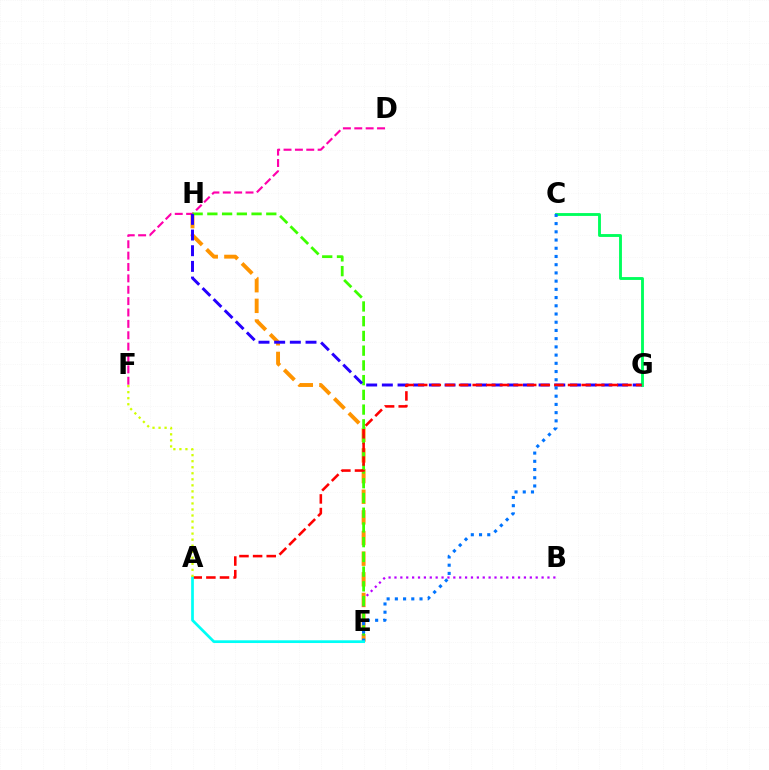{('E', 'H'): [{'color': '#ff9400', 'line_style': 'dashed', 'thickness': 2.8}, {'color': '#3dff00', 'line_style': 'dashed', 'thickness': 2.0}], ('D', 'F'): [{'color': '#ff00ac', 'line_style': 'dashed', 'thickness': 1.55}], ('B', 'E'): [{'color': '#b900ff', 'line_style': 'dotted', 'thickness': 1.6}], ('C', 'G'): [{'color': '#00ff5c', 'line_style': 'solid', 'thickness': 2.07}], ('G', 'H'): [{'color': '#2500ff', 'line_style': 'dashed', 'thickness': 2.13}], ('A', 'G'): [{'color': '#ff0000', 'line_style': 'dashed', 'thickness': 1.85}], ('C', 'E'): [{'color': '#0074ff', 'line_style': 'dotted', 'thickness': 2.23}], ('A', 'E'): [{'color': '#00fff6', 'line_style': 'solid', 'thickness': 1.96}], ('A', 'F'): [{'color': '#d1ff00', 'line_style': 'dotted', 'thickness': 1.64}]}